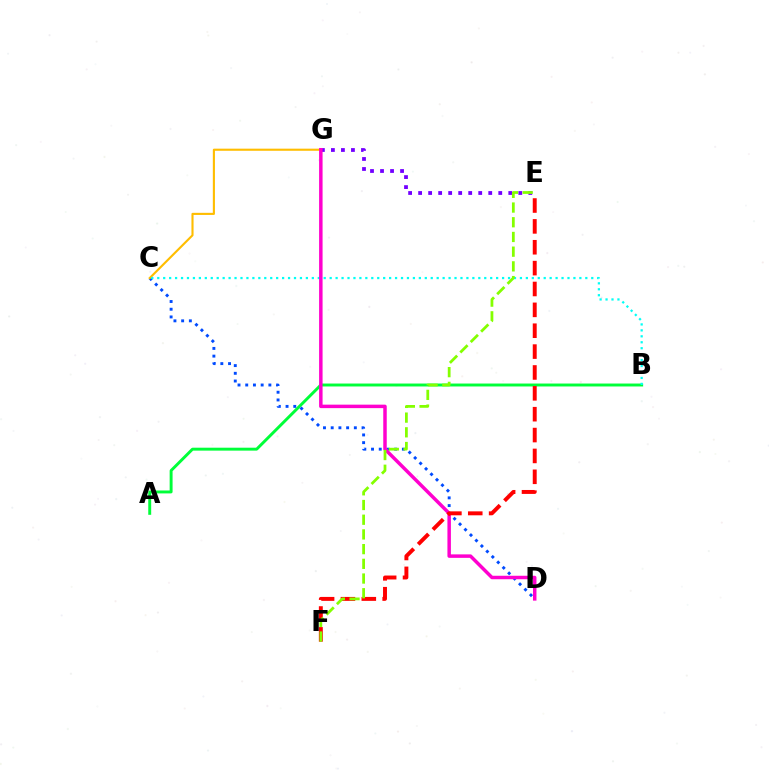{('A', 'B'): [{'color': '#00ff39', 'line_style': 'solid', 'thickness': 2.11}], ('C', 'D'): [{'color': '#004bff', 'line_style': 'dotted', 'thickness': 2.1}], ('E', 'G'): [{'color': '#7200ff', 'line_style': 'dotted', 'thickness': 2.72}], ('C', 'G'): [{'color': '#ffbd00', 'line_style': 'solid', 'thickness': 1.53}], ('B', 'C'): [{'color': '#00fff6', 'line_style': 'dotted', 'thickness': 1.62}], ('D', 'G'): [{'color': '#ff00cf', 'line_style': 'solid', 'thickness': 2.5}], ('E', 'F'): [{'color': '#ff0000', 'line_style': 'dashed', 'thickness': 2.83}, {'color': '#84ff00', 'line_style': 'dashed', 'thickness': 2.0}]}